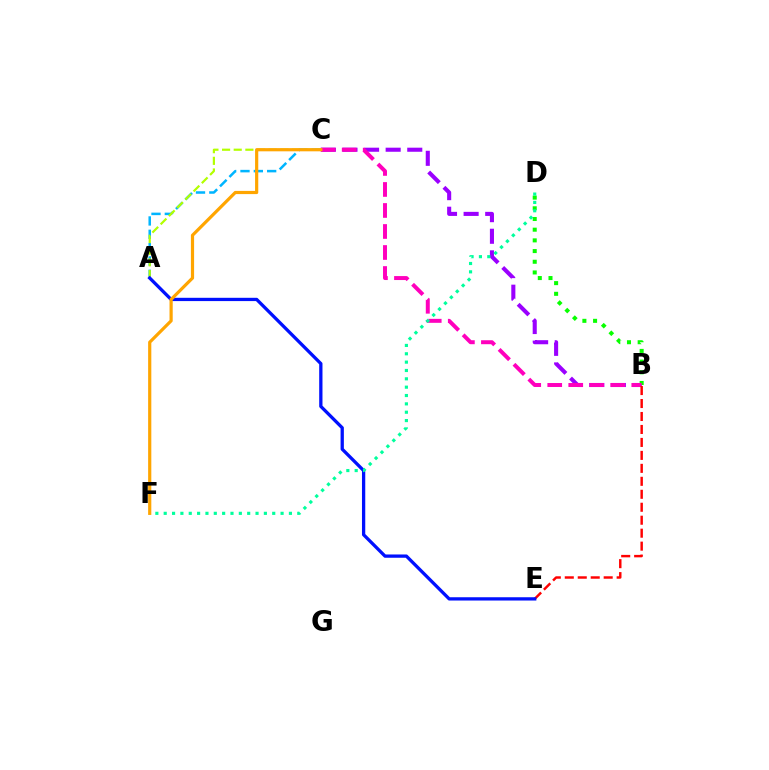{('B', 'C'): [{'color': '#9b00ff', 'line_style': 'dashed', 'thickness': 2.93}, {'color': '#ff00bd', 'line_style': 'dashed', 'thickness': 2.85}], ('B', 'D'): [{'color': '#08ff00', 'line_style': 'dotted', 'thickness': 2.9}], ('A', 'C'): [{'color': '#00b5ff', 'line_style': 'dashed', 'thickness': 1.81}, {'color': '#b3ff00', 'line_style': 'dashed', 'thickness': 1.58}], ('B', 'E'): [{'color': '#ff0000', 'line_style': 'dashed', 'thickness': 1.76}], ('A', 'E'): [{'color': '#0010ff', 'line_style': 'solid', 'thickness': 2.37}], ('D', 'F'): [{'color': '#00ff9d', 'line_style': 'dotted', 'thickness': 2.27}], ('C', 'F'): [{'color': '#ffa500', 'line_style': 'solid', 'thickness': 2.3}]}